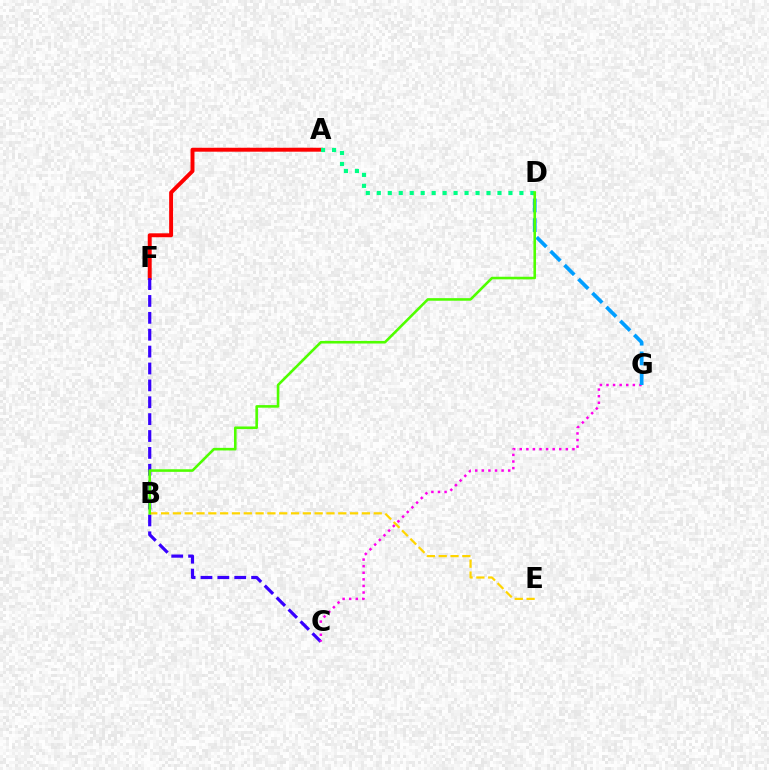{('A', 'F'): [{'color': '#ff0000', 'line_style': 'solid', 'thickness': 2.84}], ('C', 'F'): [{'color': '#3700ff', 'line_style': 'dashed', 'thickness': 2.29}], ('A', 'D'): [{'color': '#00ff86', 'line_style': 'dotted', 'thickness': 2.98}], ('C', 'G'): [{'color': '#ff00ed', 'line_style': 'dotted', 'thickness': 1.79}], ('B', 'E'): [{'color': '#ffd500', 'line_style': 'dashed', 'thickness': 1.6}], ('D', 'G'): [{'color': '#009eff', 'line_style': 'dashed', 'thickness': 2.68}], ('B', 'D'): [{'color': '#4fff00', 'line_style': 'solid', 'thickness': 1.87}]}